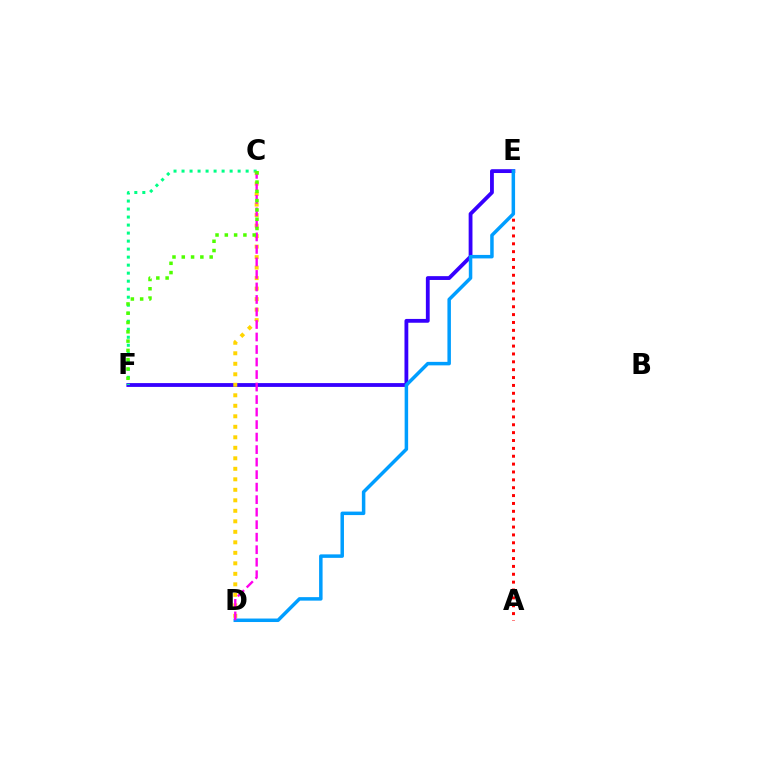{('E', 'F'): [{'color': '#3700ff', 'line_style': 'solid', 'thickness': 2.75}], ('C', 'F'): [{'color': '#00ff86', 'line_style': 'dotted', 'thickness': 2.18}, {'color': '#4fff00', 'line_style': 'dotted', 'thickness': 2.52}], ('A', 'E'): [{'color': '#ff0000', 'line_style': 'dotted', 'thickness': 2.14}], ('C', 'D'): [{'color': '#ffd500', 'line_style': 'dotted', 'thickness': 2.85}, {'color': '#ff00ed', 'line_style': 'dashed', 'thickness': 1.7}], ('D', 'E'): [{'color': '#009eff', 'line_style': 'solid', 'thickness': 2.51}]}